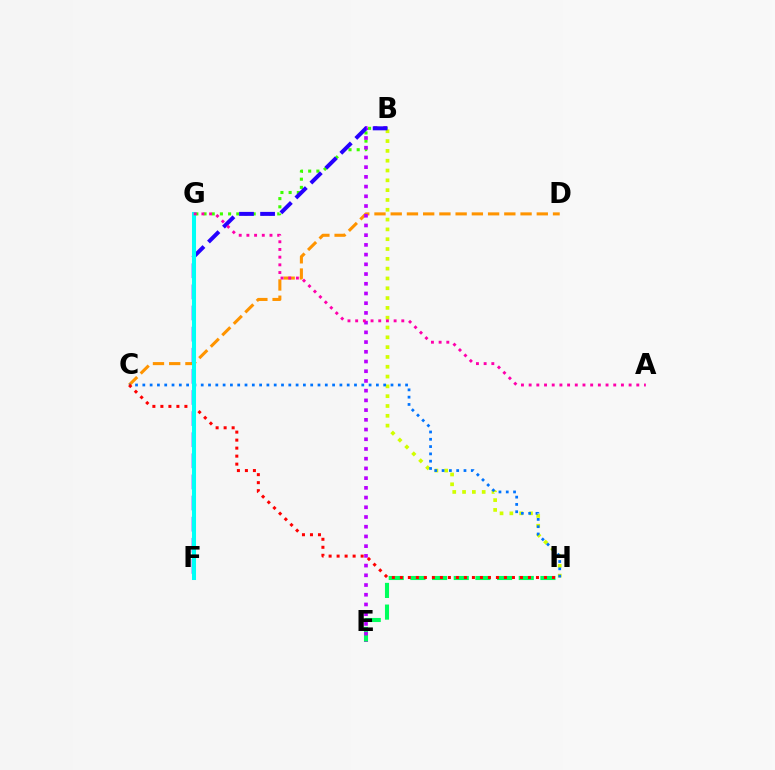{('C', 'D'): [{'color': '#ff9400', 'line_style': 'dashed', 'thickness': 2.2}], ('B', 'G'): [{'color': '#3dff00', 'line_style': 'dotted', 'thickness': 2.23}], ('E', 'H'): [{'color': '#00ff5c', 'line_style': 'dashed', 'thickness': 2.94}], ('B', 'E'): [{'color': '#b900ff', 'line_style': 'dotted', 'thickness': 2.64}], ('B', 'H'): [{'color': '#d1ff00', 'line_style': 'dotted', 'thickness': 2.67}], ('C', 'H'): [{'color': '#0074ff', 'line_style': 'dotted', 'thickness': 1.98}, {'color': '#ff0000', 'line_style': 'dotted', 'thickness': 2.18}], ('B', 'F'): [{'color': '#2500ff', 'line_style': 'dashed', 'thickness': 2.87}], ('F', 'G'): [{'color': '#00fff6', 'line_style': 'solid', 'thickness': 2.92}], ('A', 'G'): [{'color': '#ff00ac', 'line_style': 'dotted', 'thickness': 2.09}]}